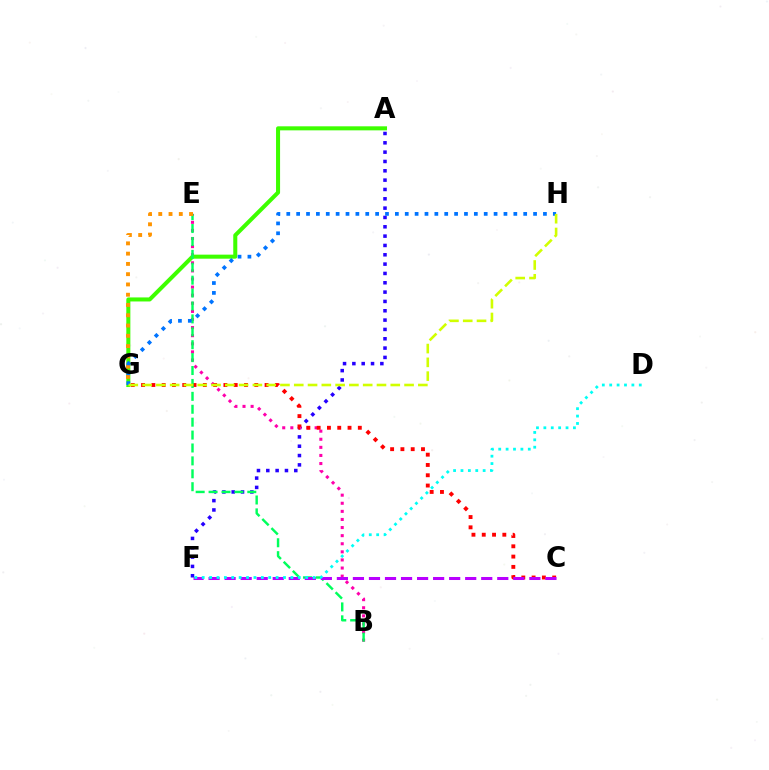{('A', 'F'): [{'color': '#2500ff', 'line_style': 'dotted', 'thickness': 2.54}], ('B', 'E'): [{'color': '#ff00ac', 'line_style': 'dotted', 'thickness': 2.2}, {'color': '#00ff5c', 'line_style': 'dashed', 'thickness': 1.75}], ('A', 'G'): [{'color': '#3dff00', 'line_style': 'solid', 'thickness': 2.91}], ('C', 'G'): [{'color': '#ff0000', 'line_style': 'dotted', 'thickness': 2.8}], ('C', 'F'): [{'color': '#b900ff', 'line_style': 'dashed', 'thickness': 2.18}], ('D', 'F'): [{'color': '#00fff6', 'line_style': 'dotted', 'thickness': 2.01}], ('E', 'G'): [{'color': '#ff9400', 'line_style': 'dotted', 'thickness': 2.79}], ('G', 'H'): [{'color': '#0074ff', 'line_style': 'dotted', 'thickness': 2.68}, {'color': '#d1ff00', 'line_style': 'dashed', 'thickness': 1.87}]}